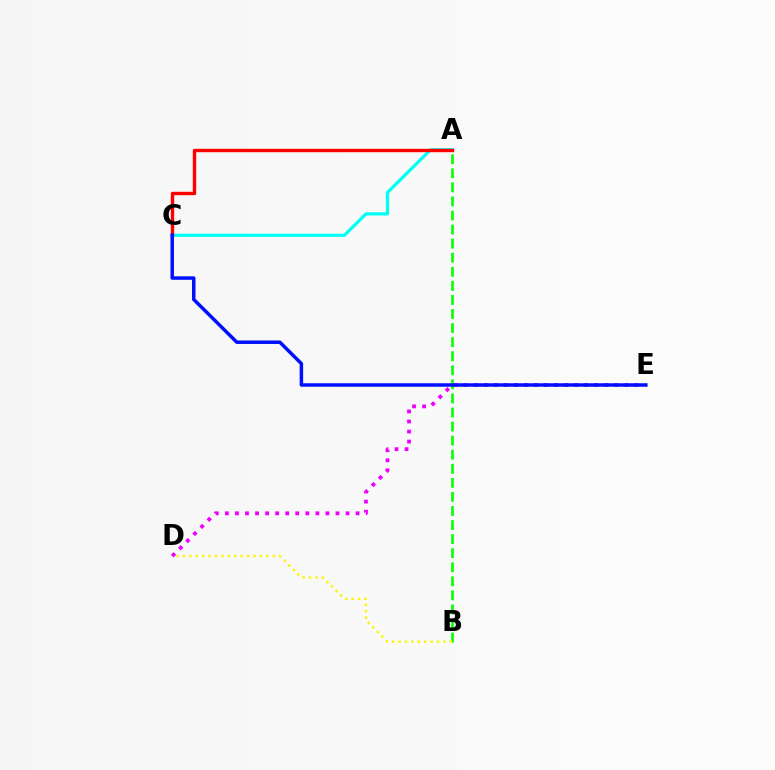{('A', 'C'): [{'color': '#00fff6', 'line_style': 'solid', 'thickness': 2.31}, {'color': '#ff0000', 'line_style': 'solid', 'thickness': 2.43}], ('A', 'B'): [{'color': '#08ff00', 'line_style': 'dashed', 'thickness': 1.91}], ('D', 'E'): [{'color': '#ee00ff', 'line_style': 'dotted', 'thickness': 2.73}], ('B', 'D'): [{'color': '#fcf500', 'line_style': 'dotted', 'thickness': 1.75}], ('C', 'E'): [{'color': '#0010ff', 'line_style': 'solid', 'thickness': 2.51}]}